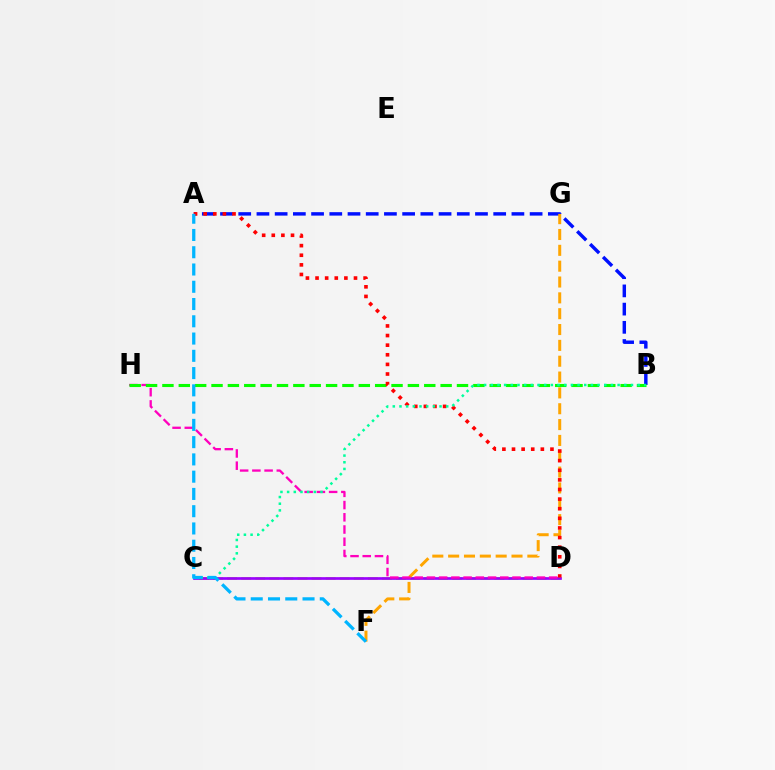{('C', 'D'): [{'color': '#b3ff00', 'line_style': 'dashed', 'thickness': 1.91}, {'color': '#9b00ff', 'line_style': 'solid', 'thickness': 1.95}], ('A', 'B'): [{'color': '#0010ff', 'line_style': 'dashed', 'thickness': 2.47}], ('F', 'G'): [{'color': '#ffa500', 'line_style': 'dashed', 'thickness': 2.15}], ('D', 'H'): [{'color': '#ff00bd', 'line_style': 'dashed', 'thickness': 1.66}], ('B', 'H'): [{'color': '#08ff00', 'line_style': 'dashed', 'thickness': 2.22}], ('A', 'D'): [{'color': '#ff0000', 'line_style': 'dotted', 'thickness': 2.61}], ('B', 'C'): [{'color': '#00ff9d', 'line_style': 'dotted', 'thickness': 1.81}], ('A', 'F'): [{'color': '#00b5ff', 'line_style': 'dashed', 'thickness': 2.35}]}